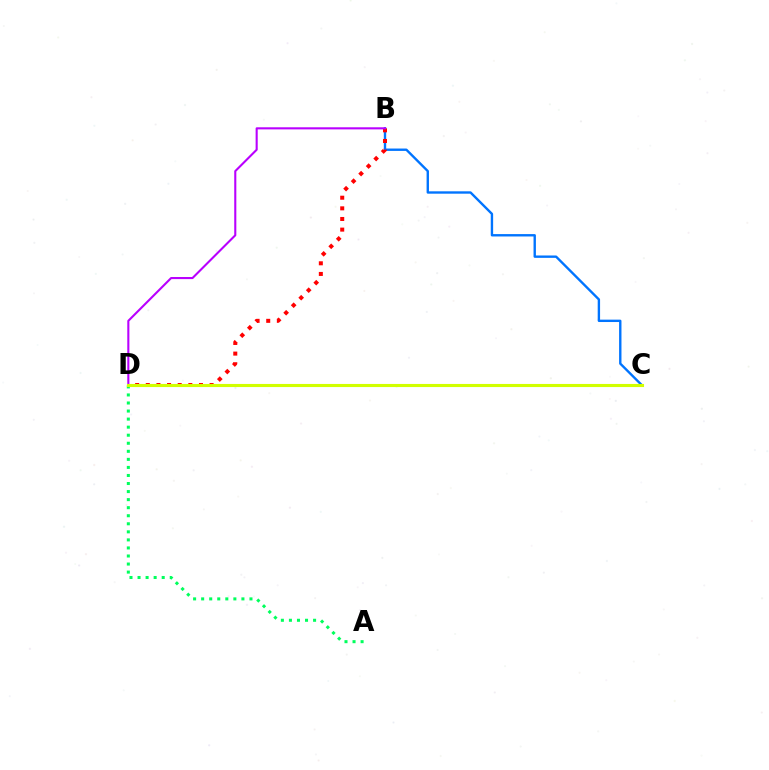{('A', 'D'): [{'color': '#00ff5c', 'line_style': 'dotted', 'thickness': 2.19}], ('B', 'C'): [{'color': '#0074ff', 'line_style': 'solid', 'thickness': 1.71}], ('B', 'D'): [{'color': '#ff0000', 'line_style': 'dotted', 'thickness': 2.89}, {'color': '#b900ff', 'line_style': 'solid', 'thickness': 1.51}], ('C', 'D'): [{'color': '#d1ff00', 'line_style': 'solid', 'thickness': 2.24}]}